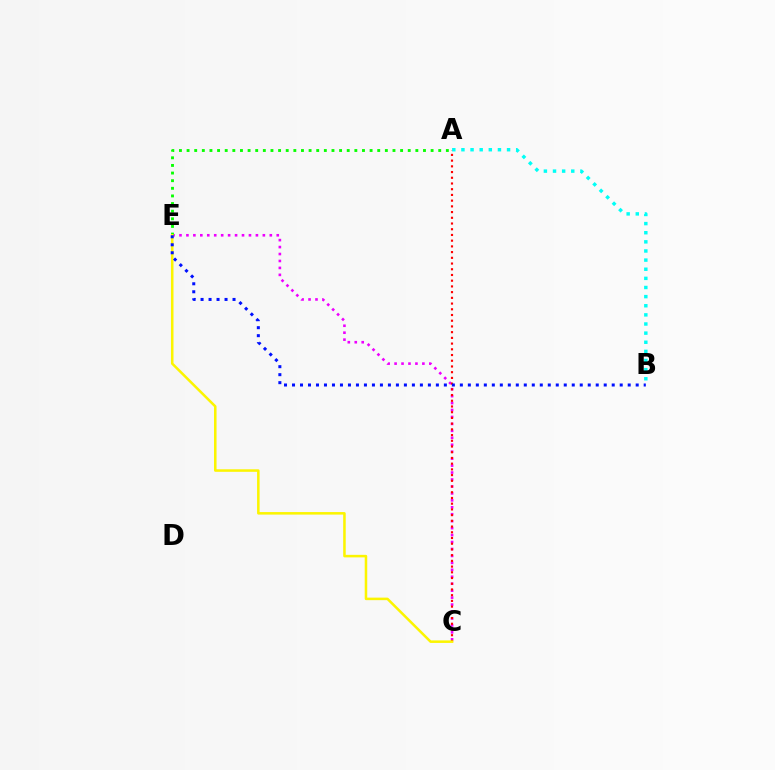{('C', 'E'): [{'color': '#ee00ff', 'line_style': 'dotted', 'thickness': 1.89}, {'color': '#fcf500', 'line_style': 'solid', 'thickness': 1.82}], ('A', 'E'): [{'color': '#08ff00', 'line_style': 'dotted', 'thickness': 2.07}], ('A', 'C'): [{'color': '#ff0000', 'line_style': 'dotted', 'thickness': 1.55}], ('B', 'E'): [{'color': '#0010ff', 'line_style': 'dotted', 'thickness': 2.17}], ('A', 'B'): [{'color': '#00fff6', 'line_style': 'dotted', 'thickness': 2.48}]}